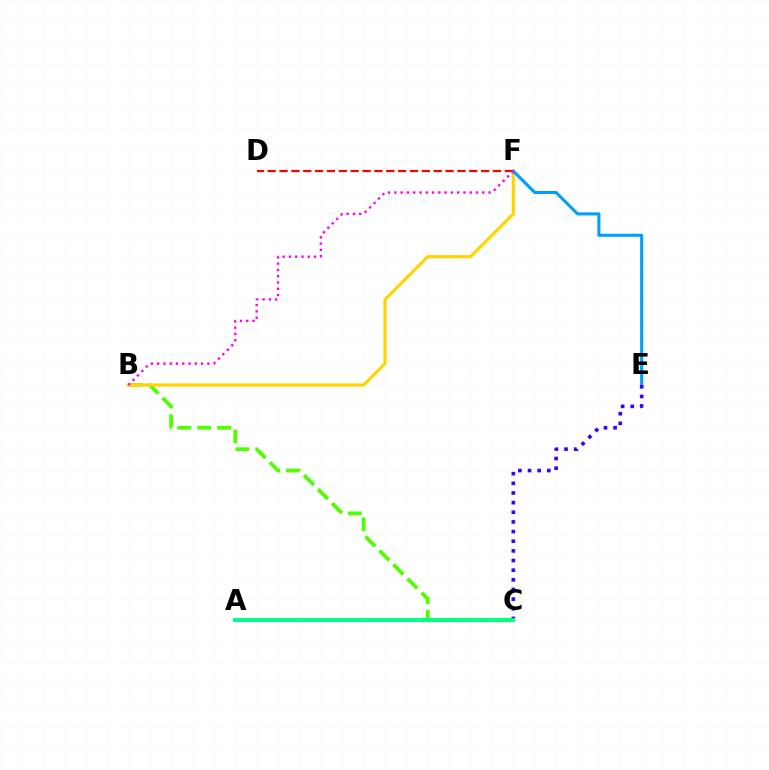{('B', 'C'): [{'color': '#4fff00', 'line_style': 'dashed', 'thickness': 2.7}], ('B', 'F'): [{'color': '#ffd500', 'line_style': 'solid', 'thickness': 2.29}, {'color': '#ff00ed', 'line_style': 'dotted', 'thickness': 1.71}], ('D', 'F'): [{'color': '#ff0000', 'line_style': 'dashed', 'thickness': 1.61}], ('E', 'F'): [{'color': '#009eff', 'line_style': 'solid', 'thickness': 2.21}], ('C', 'E'): [{'color': '#3700ff', 'line_style': 'dotted', 'thickness': 2.62}], ('A', 'C'): [{'color': '#00ff86', 'line_style': 'solid', 'thickness': 2.84}]}